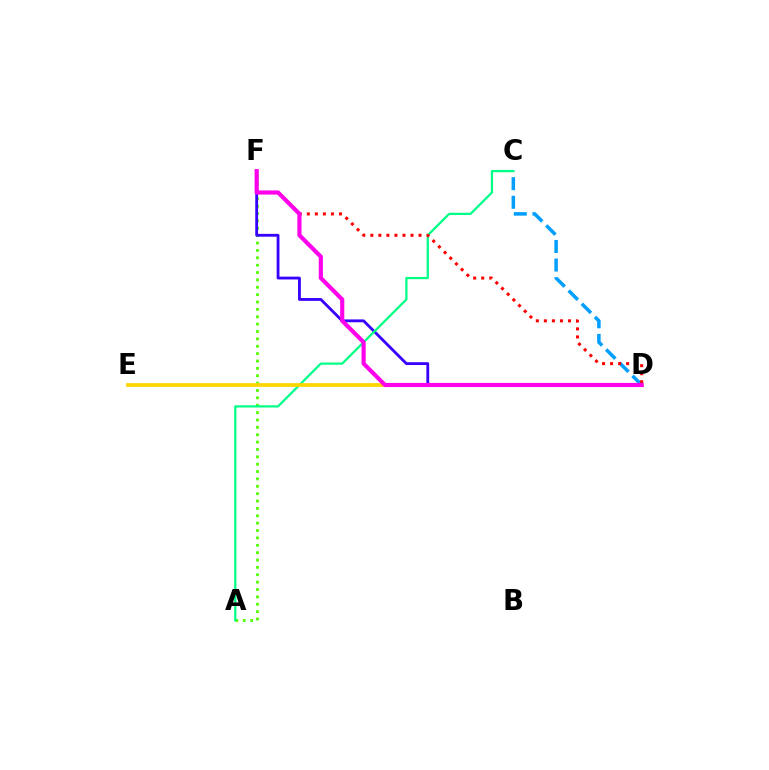{('A', 'F'): [{'color': '#4fff00', 'line_style': 'dotted', 'thickness': 2.0}], ('C', 'D'): [{'color': '#009eff', 'line_style': 'dashed', 'thickness': 2.53}], ('D', 'F'): [{'color': '#3700ff', 'line_style': 'solid', 'thickness': 2.03}, {'color': '#ff0000', 'line_style': 'dotted', 'thickness': 2.18}, {'color': '#ff00ed', 'line_style': 'solid', 'thickness': 2.98}], ('A', 'C'): [{'color': '#00ff86', 'line_style': 'solid', 'thickness': 1.62}], ('D', 'E'): [{'color': '#ffd500', 'line_style': 'solid', 'thickness': 2.69}]}